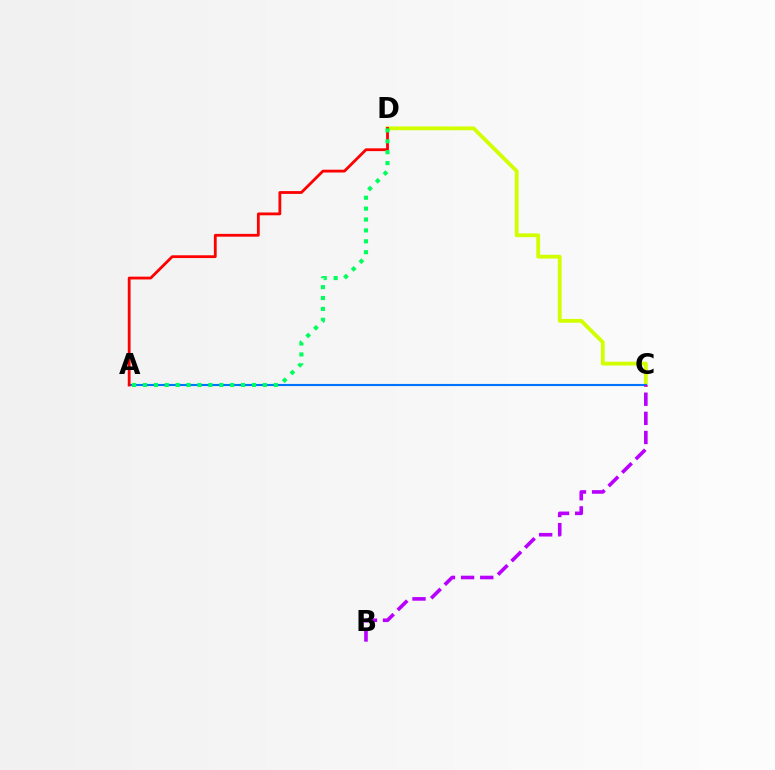{('C', 'D'): [{'color': '#d1ff00', 'line_style': 'solid', 'thickness': 2.74}], ('A', 'C'): [{'color': '#0074ff', 'line_style': 'solid', 'thickness': 1.53}], ('B', 'C'): [{'color': '#b900ff', 'line_style': 'dashed', 'thickness': 2.6}], ('A', 'D'): [{'color': '#ff0000', 'line_style': 'solid', 'thickness': 2.01}, {'color': '#00ff5c', 'line_style': 'dotted', 'thickness': 2.96}]}